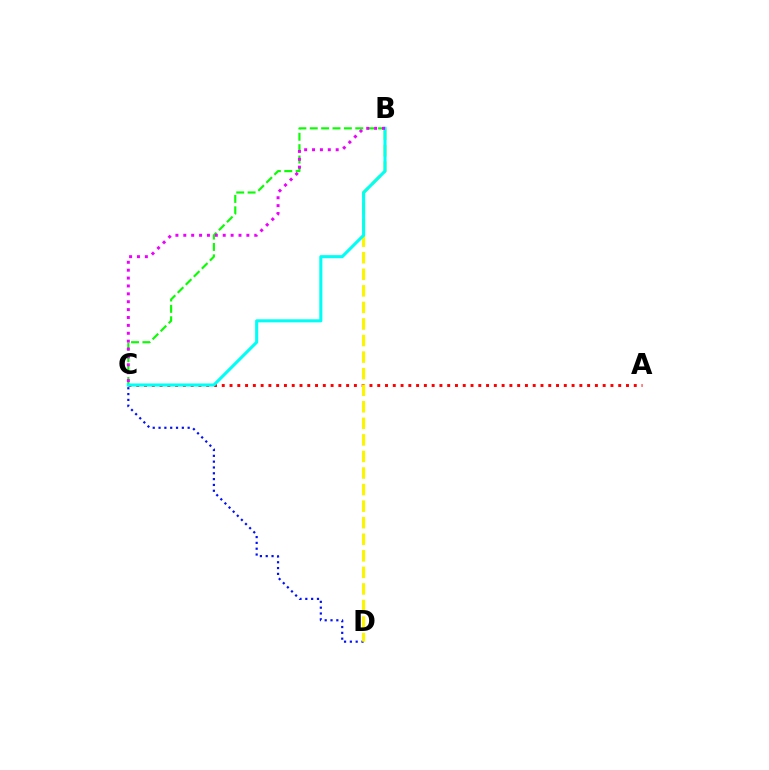{('B', 'C'): [{'color': '#08ff00', 'line_style': 'dashed', 'thickness': 1.55}, {'color': '#00fff6', 'line_style': 'solid', 'thickness': 2.22}, {'color': '#ee00ff', 'line_style': 'dotted', 'thickness': 2.14}], ('A', 'C'): [{'color': '#ff0000', 'line_style': 'dotted', 'thickness': 2.11}], ('C', 'D'): [{'color': '#0010ff', 'line_style': 'dotted', 'thickness': 1.58}], ('B', 'D'): [{'color': '#fcf500', 'line_style': 'dashed', 'thickness': 2.25}]}